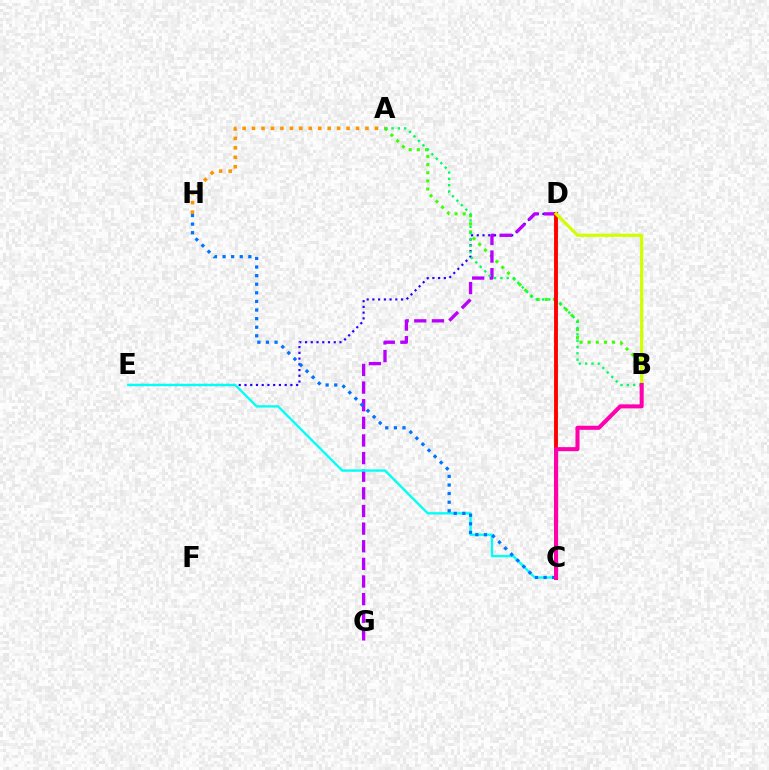{('D', 'E'): [{'color': '#2500ff', 'line_style': 'dotted', 'thickness': 1.56}], ('A', 'H'): [{'color': '#ff9400', 'line_style': 'dotted', 'thickness': 2.57}], ('A', 'B'): [{'color': '#3dff00', 'line_style': 'dotted', 'thickness': 2.21}, {'color': '#00ff5c', 'line_style': 'dotted', 'thickness': 1.72}], ('D', 'G'): [{'color': '#b900ff', 'line_style': 'dashed', 'thickness': 2.4}], ('C', 'E'): [{'color': '#00fff6', 'line_style': 'solid', 'thickness': 1.69}], ('C', 'D'): [{'color': '#ff0000', 'line_style': 'solid', 'thickness': 2.79}], ('B', 'D'): [{'color': '#d1ff00', 'line_style': 'solid', 'thickness': 2.29}], ('C', 'H'): [{'color': '#0074ff', 'line_style': 'dotted', 'thickness': 2.34}], ('B', 'C'): [{'color': '#ff00ac', 'line_style': 'solid', 'thickness': 2.92}]}